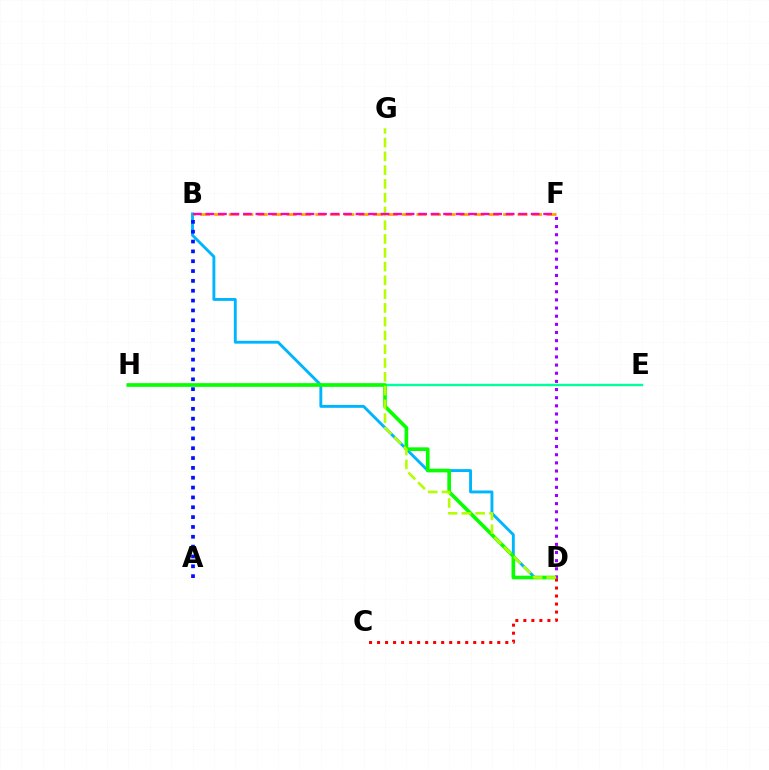{('B', 'D'): [{'color': '#00b5ff', 'line_style': 'solid', 'thickness': 2.08}], ('A', 'B'): [{'color': '#0010ff', 'line_style': 'dotted', 'thickness': 2.67}], ('B', 'F'): [{'color': '#ffa500', 'line_style': 'dashed', 'thickness': 1.96}, {'color': '#ff00bd', 'line_style': 'dashed', 'thickness': 1.7}], ('E', 'H'): [{'color': '#00ff9d', 'line_style': 'solid', 'thickness': 1.73}], ('D', 'H'): [{'color': '#08ff00', 'line_style': 'solid', 'thickness': 2.62}], ('C', 'D'): [{'color': '#ff0000', 'line_style': 'dotted', 'thickness': 2.18}], ('D', 'F'): [{'color': '#9b00ff', 'line_style': 'dotted', 'thickness': 2.21}], ('D', 'G'): [{'color': '#b3ff00', 'line_style': 'dashed', 'thickness': 1.87}]}